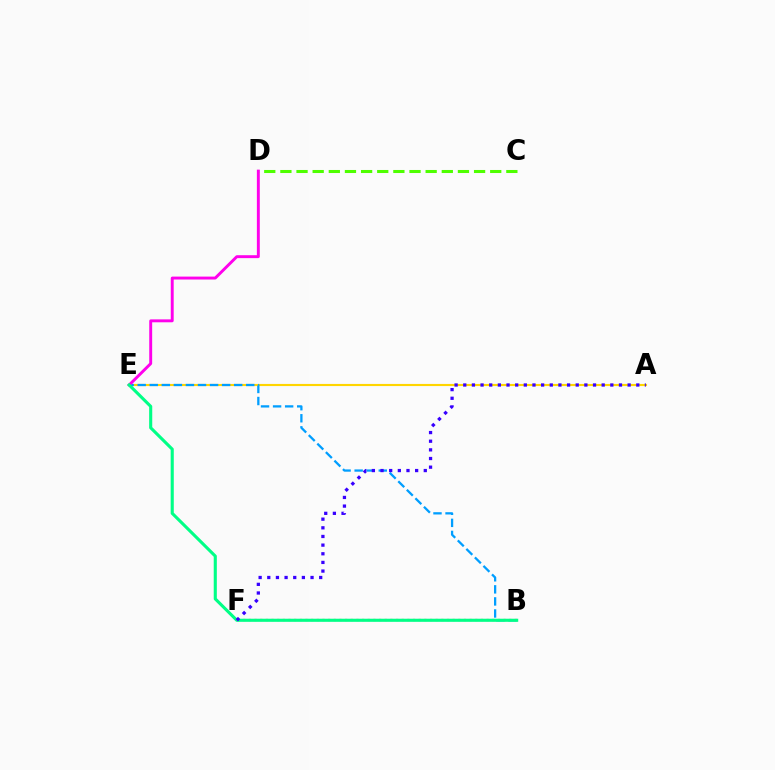{('A', 'E'): [{'color': '#ffd500', 'line_style': 'solid', 'thickness': 1.53}], ('C', 'D'): [{'color': '#4fff00', 'line_style': 'dashed', 'thickness': 2.19}], ('B', 'F'): [{'color': '#ff0000', 'line_style': 'dotted', 'thickness': 1.54}], ('B', 'E'): [{'color': '#009eff', 'line_style': 'dashed', 'thickness': 1.64}, {'color': '#00ff86', 'line_style': 'solid', 'thickness': 2.23}], ('D', 'E'): [{'color': '#ff00ed', 'line_style': 'solid', 'thickness': 2.1}], ('A', 'F'): [{'color': '#3700ff', 'line_style': 'dotted', 'thickness': 2.35}]}